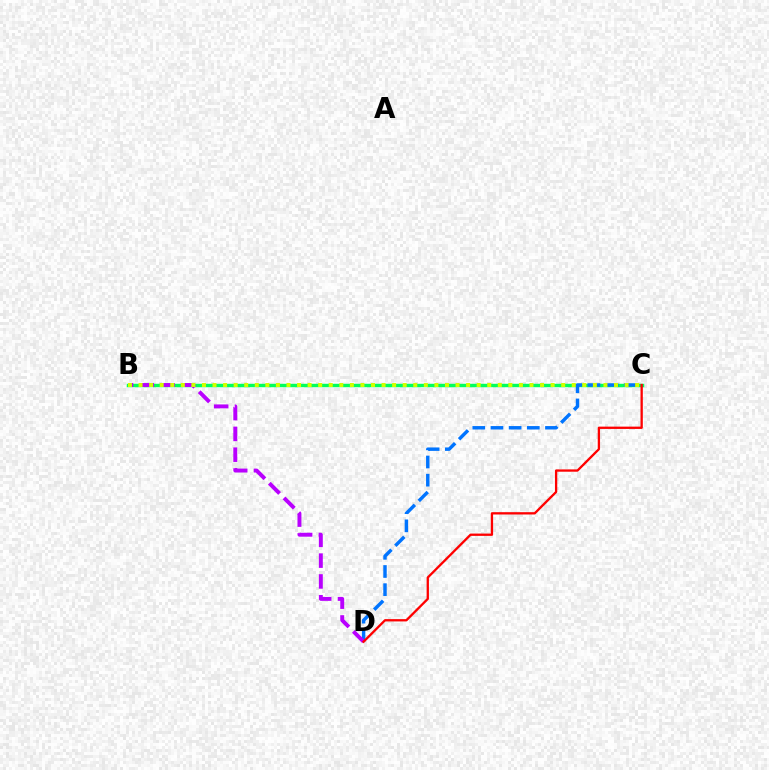{('B', 'C'): [{'color': '#00ff5c', 'line_style': 'solid', 'thickness': 2.48}, {'color': '#d1ff00', 'line_style': 'dotted', 'thickness': 2.87}], ('C', 'D'): [{'color': '#0074ff', 'line_style': 'dashed', 'thickness': 2.47}, {'color': '#ff0000', 'line_style': 'solid', 'thickness': 1.66}], ('B', 'D'): [{'color': '#b900ff', 'line_style': 'dashed', 'thickness': 2.83}]}